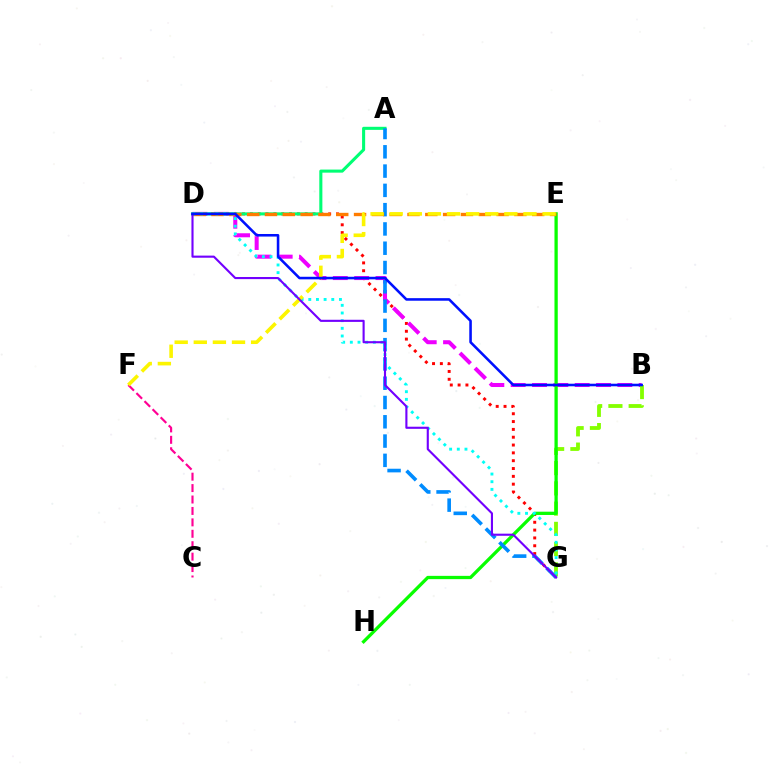{('D', 'G'): [{'color': '#ff0000', 'line_style': 'dotted', 'thickness': 2.13}, {'color': '#00fff6', 'line_style': 'dotted', 'thickness': 2.08}, {'color': '#7200ff', 'line_style': 'solid', 'thickness': 1.53}], ('B', 'D'): [{'color': '#ee00ff', 'line_style': 'dashed', 'thickness': 2.9}, {'color': '#0010ff', 'line_style': 'solid', 'thickness': 1.85}], ('B', 'G'): [{'color': '#84ff00', 'line_style': 'dashed', 'thickness': 2.75}], ('A', 'D'): [{'color': '#00ff74', 'line_style': 'solid', 'thickness': 2.21}], ('C', 'F'): [{'color': '#ff0094', 'line_style': 'dashed', 'thickness': 1.55}], ('E', 'H'): [{'color': '#08ff00', 'line_style': 'solid', 'thickness': 2.36}], ('A', 'G'): [{'color': '#008cff', 'line_style': 'dashed', 'thickness': 2.62}], ('D', 'E'): [{'color': '#ff7c00', 'line_style': 'dashed', 'thickness': 2.42}], ('E', 'F'): [{'color': '#fcf500', 'line_style': 'dashed', 'thickness': 2.6}]}